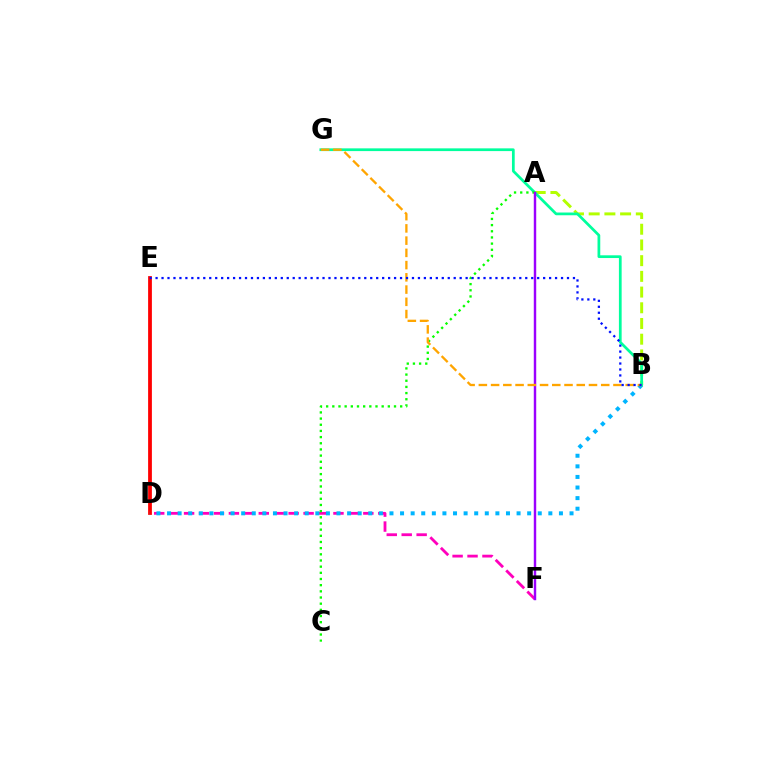{('D', 'E'): [{'color': '#ff0000', 'line_style': 'solid', 'thickness': 2.72}], ('A', 'B'): [{'color': '#b3ff00', 'line_style': 'dashed', 'thickness': 2.13}], ('D', 'F'): [{'color': '#ff00bd', 'line_style': 'dashed', 'thickness': 2.03}], ('B', 'D'): [{'color': '#00b5ff', 'line_style': 'dotted', 'thickness': 2.88}], ('B', 'G'): [{'color': '#00ff9d', 'line_style': 'solid', 'thickness': 1.97}, {'color': '#ffa500', 'line_style': 'dashed', 'thickness': 1.66}], ('A', 'C'): [{'color': '#08ff00', 'line_style': 'dotted', 'thickness': 1.68}], ('A', 'F'): [{'color': '#9b00ff', 'line_style': 'solid', 'thickness': 1.75}], ('B', 'E'): [{'color': '#0010ff', 'line_style': 'dotted', 'thickness': 1.62}]}